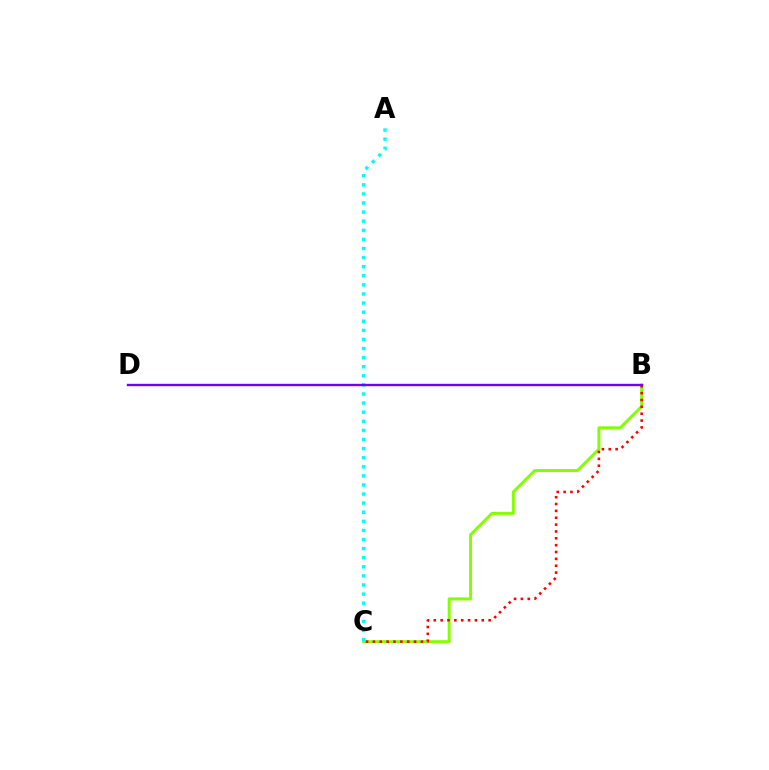{('B', 'C'): [{'color': '#84ff00', 'line_style': 'solid', 'thickness': 2.14}, {'color': '#ff0000', 'line_style': 'dotted', 'thickness': 1.86}], ('A', 'C'): [{'color': '#00fff6', 'line_style': 'dotted', 'thickness': 2.47}], ('B', 'D'): [{'color': '#7200ff', 'line_style': 'solid', 'thickness': 1.71}]}